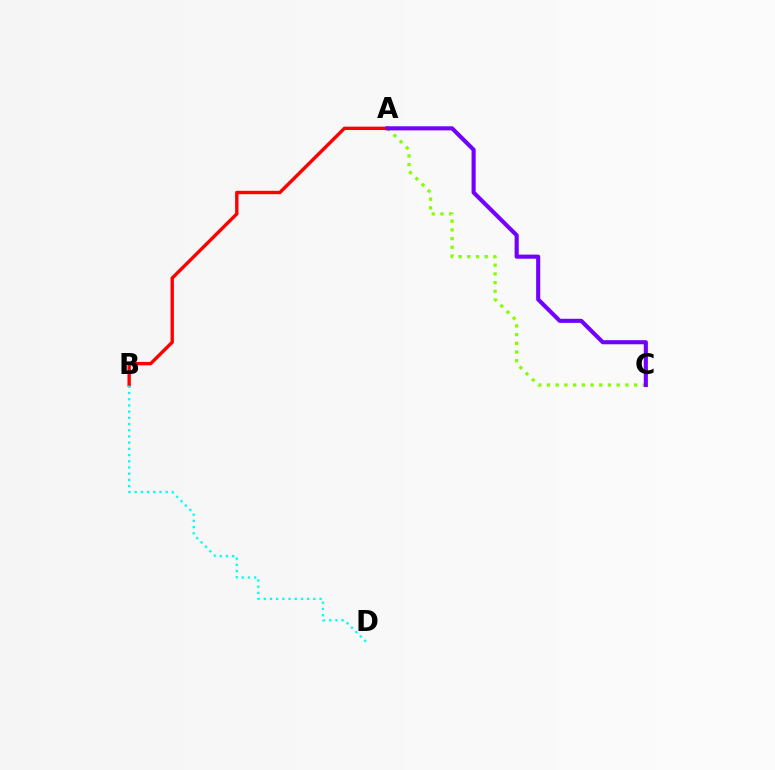{('A', 'C'): [{'color': '#84ff00', 'line_style': 'dotted', 'thickness': 2.37}, {'color': '#7200ff', 'line_style': 'solid', 'thickness': 2.95}], ('A', 'B'): [{'color': '#ff0000', 'line_style': 'solid', 'thickness': 2.44}], ('B', 'D'): [{'color': '#00fff6', 'line_style': 'dotted', 'thickness': 1.69}]}